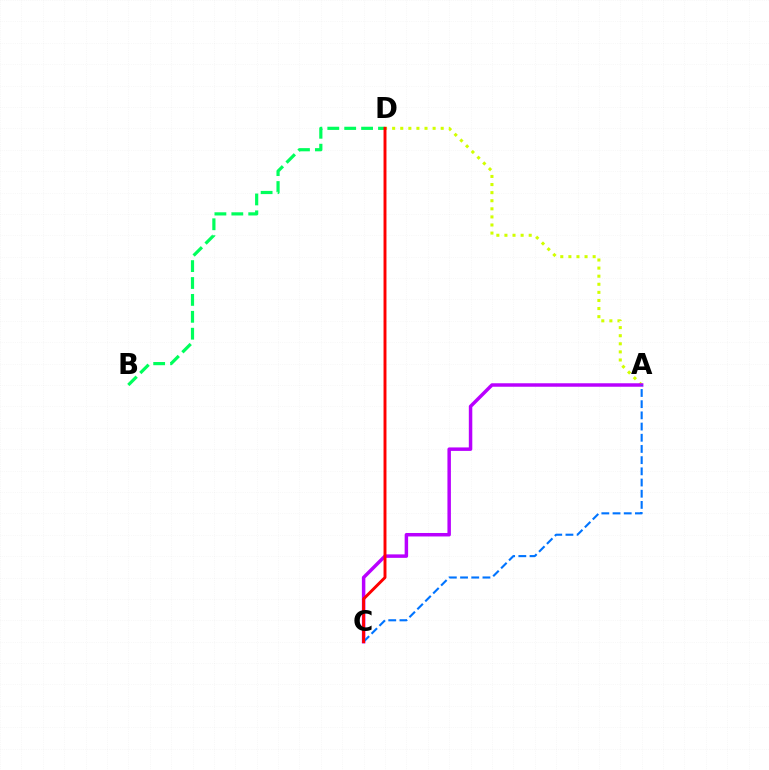{('B', 'D'): [{'color': '#00ff5c', 'line_style': 'dashed', 'thickness': 2.3}], ('A', 'D'): [{'color': '#d1ff00', 'line_style': 'dotted', 'thickness': 2.2}], ('A', 'C'): [{'color': '#b900ff', 'line_style': 'solid', 'thickness': 2.5}, {'color': '#0074ff', 'line_style': 'dashed', 'thickness': 1.52}], ('C', 'D'): [{'color': '#ff0000', 'line_style': 'solid', 'thickness': 2.11}]}